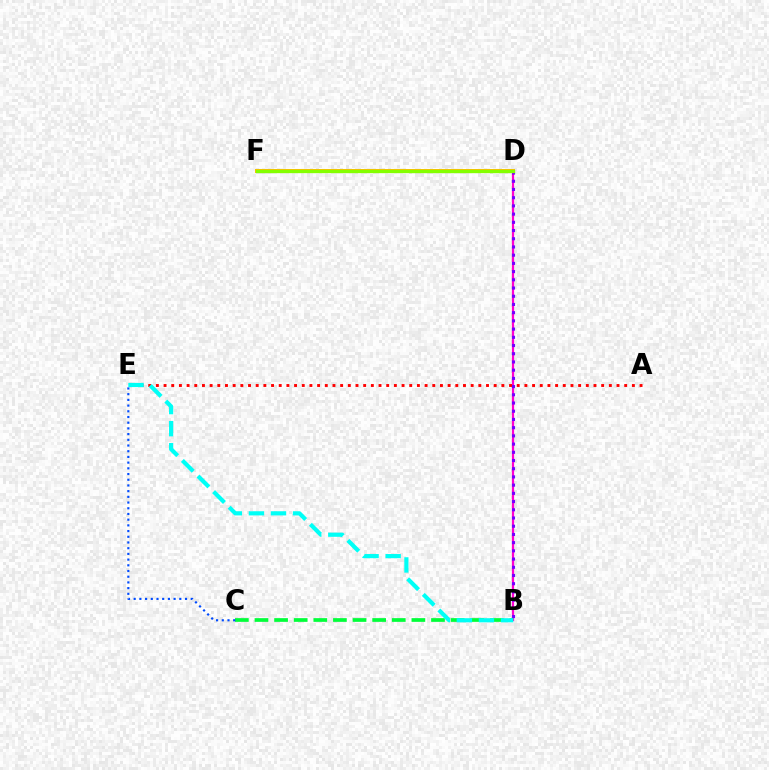{('B', 'D'): [{'color': '#ff00cf', 'line_style': 'solid', 'thickness': 1.61}, {'color': '#7200ff', 'line_style': 'dotted', 'thickness': 2.23}], ('B', 'C'): [{'color': '#00ff39', 'line_style': 'dashed', 'thickness': 2.66}], ('D', 'F'): [{'color': '#ffbd00', 'line_style': 'solid', 'thickness': 2.88}, {'color': '#84ff00', 'line_style': 'solid', 'thickness': 2.38}], ('C', 'E'): [{'color': '#004bff', 'line_style': 'dotted', 'thickness': 1.55}], ('A', 'E'): [{'color': '#ff0000', 'line_style': 'dotted', 'thickness': 2.09}], ('B', 'E'): [{'color': '#00fff6', 'line_style': 'dashed', 'thickness': 3.0}]}